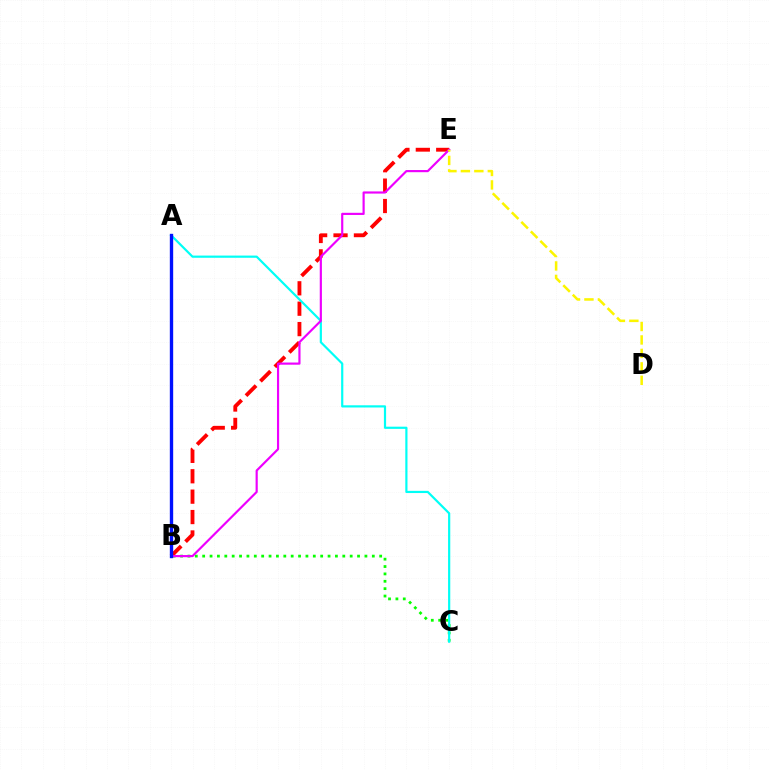{('B', 'C'): [{'color': '#08ff00', 'line_style': 'dotted', 'thickness': 2.0}], ('B', 'E'): [{'color': '#ff0000', 'line_style': 'dashed', 'thickness': 2.77}, {'color': '#ee00ff', 'line_style': 'solid', 'thickness': 1.56}], ('A', 'C'): [{'color': '#00fff6', 'line_style': 'solid', 'thickness': 1.58}], ('D', 'E'): [{'color': '#fcf500', 'line_style': 'dashed', 'thickness': 1.83}], ('A', 'B'): [{'color': '#0010ff', 'line_style': 'solid', 'thickness': 2.41}]}